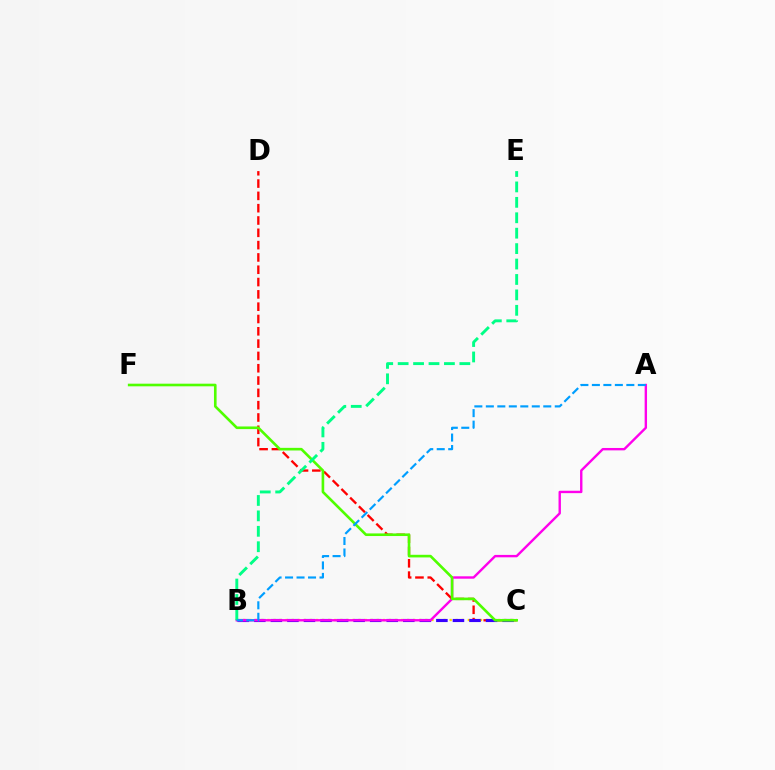{('B', 'C'): [{'color': '#ffd500', 'line_style': 'dotted', 'thickness': 1.65}, {'color': '#3700ff', 'line_style': 'dashed', 'thickness': 2.25}], ('C', 'D'): [{'color': '#ff0000', 'line_style': 'dashed', 'thickness': 1.67}], ('A', 'B'): [{'color': '#ff00ed', 'line_style': 'solid', 'thickness': 1.72}, {'color': '#009eff', 'line_style': 'dashed', 'thickness': 1.56}], ('C', 'F'): [{'color': '#4fff00', 'line_style': 'solid', 'thickness': 1.89}], ('B', 'E'): [{'color': '#00ff86', 'line_style': 'dashed', 'thickness': 2.1}]}